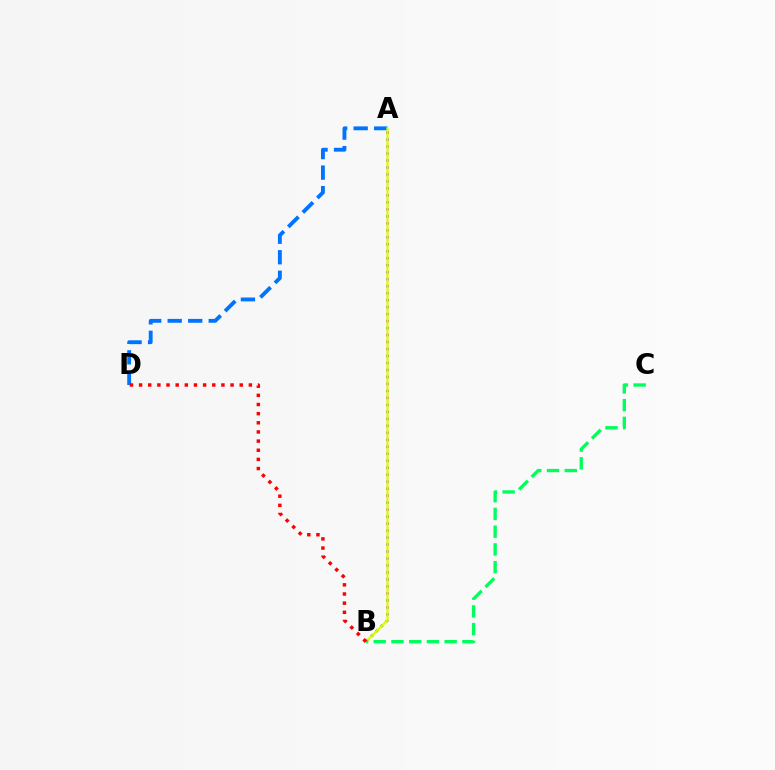{('A', 'D'): [{'color': '#0074ff', 'line_style': 'dashed', 'thickness': 2.79}], ('A', 'B'): [{'color': '#b900ff', 'line_style': 'dotted', 'thickness': 1.9}, {'color': '#d1ff00', 'line_style': 'solid', 'thickness': 1.67}], ('B', 'C'): [{'color': '#00ff5c', 'line_style': 'dashed', 'thickness': 2.41}], ('B', 'D'): [{'color': '#ff0000', 'line_style': 'dotted', 'thickness': 2.49}]}